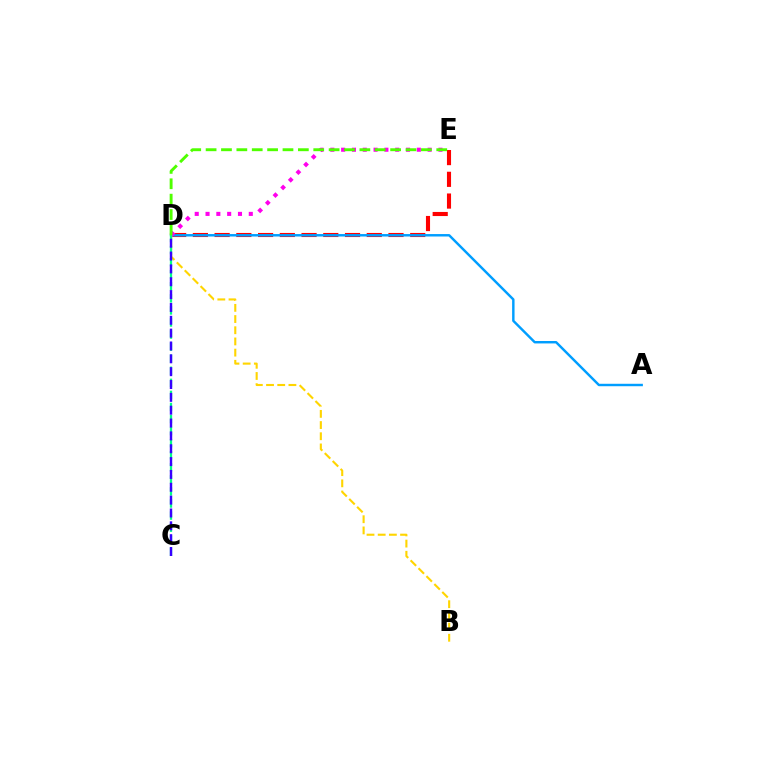{('D', 'E'): [{'color': '#ff0000', 'line_style': 'dashed', 'thickness': 2.95}, {'color': '#ff00ed', 'line_style': 'dotted', 'thickness': 2.94}, {'color': '#4fff00', 'line_style': 'dashed', 'thickness': 2.09}], ('A', 'D'): [{'color': '#009eff', 'line_style': 'solid', 'thickness': 1.75}], ('B', 'D'): [{'color': '#ffd500', 'line_style': 'dashed', 'thickness': 1.52}], ('C', 'D'): [{'color': '#00ff86', 'line_style': 'dashed', 'thickness': 1.64}, {'color': '#3700ff', 'line_style': 'dashed', 'thickness': 1.75}]}